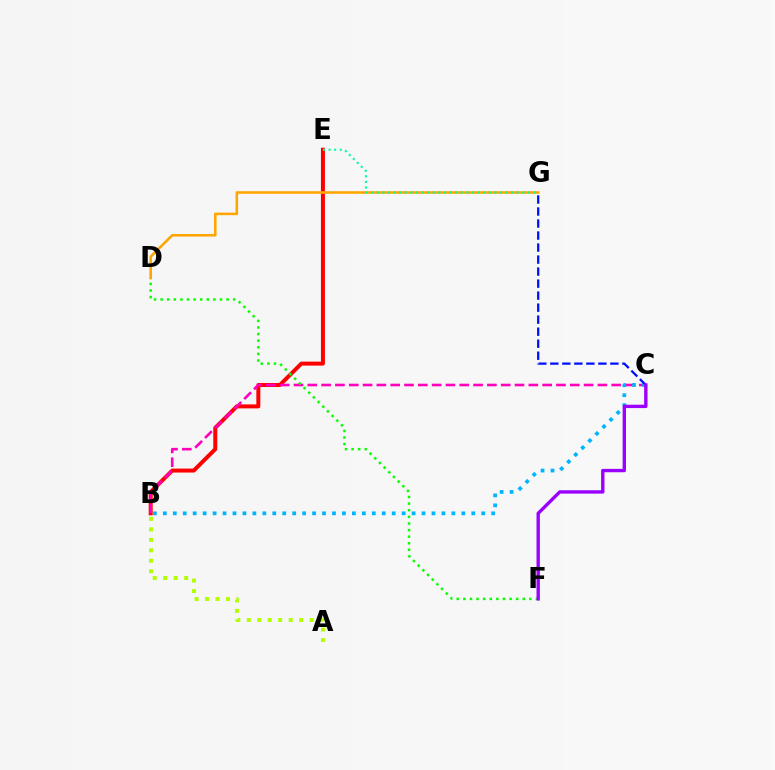{('B', 'E'): [{'color': '#ff0000', 'line_style': 'solid', 'thickness': 2.86}], ('B', 'C'): [{'color': '#ff00bd', 'line_style': 'dashed', 'thickness': 1.88}, {'color': '#00b5ff', 'line_style': 'dotted', 'thickness': 2.7}], ('A', 'B'): [{'color': '#b3ff00', 'line_style': 'dotted', 'thickness': 2.84}], ('D', 'F'): [{'color': '#08ff00', 'line_style': 'dotted', 'thickness': 1.79}], ('C', 'G'): [{'color': '#0010ff', 'line_style': 'dashed', 'thickness': 1.63}], ('C', 'F'): [{'color': '#9b00ff', 'line_style': 'solid', 'thickness': 2.43}], ('D', 'G'): [{'color': '#ffa500', 'line_style': 'solid', 'thickness': 1.84}], ('E', 'G'): [{'color': '#00ff9d', 'line_style': 'dotted', 'thickness': 1.52}]}